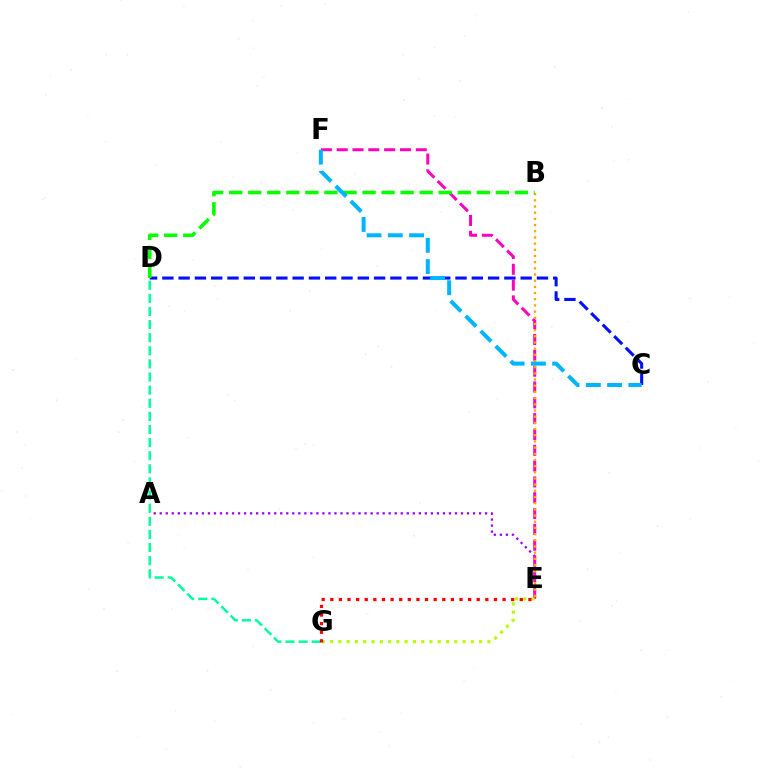{('D', 'G'): [{'color': '#00ff9d', 'line_style': 'dashed', 'thickness': 1.78}], ('A', 'E'): [{'color': '#9b00ff', 'line_style': 'dotted', 'thickness': 1.64}], ('C', 'D'): [{'color': '#0010ff', 'line_style': 'dashed', 'thickness': 2.21}], ('E', 'F'): [{'color': '#ff00bd', 'line_style': 'dashed', 'thickness': 2.15}], ('B', 'E'): [{'color': '#ffa500', 'line_style': 'dotted', 'thickness': 1.68}], ('E', 'G'): [{'color': '#b3ff00', 'line_style': 'dotted', 'thickness': 2.25}, {'color': '#ff0000', 'line_style': 'dotted', 'thickness': 2.34}], ('B', 'D'): [{'color': '#08ff00', 'line_style': 'dashed', 'thickness': 2.59}], ('C', 'F'): [{'color': '#00b5ff', 'line_style': 'dashed', 'thickness': 2.89}]}